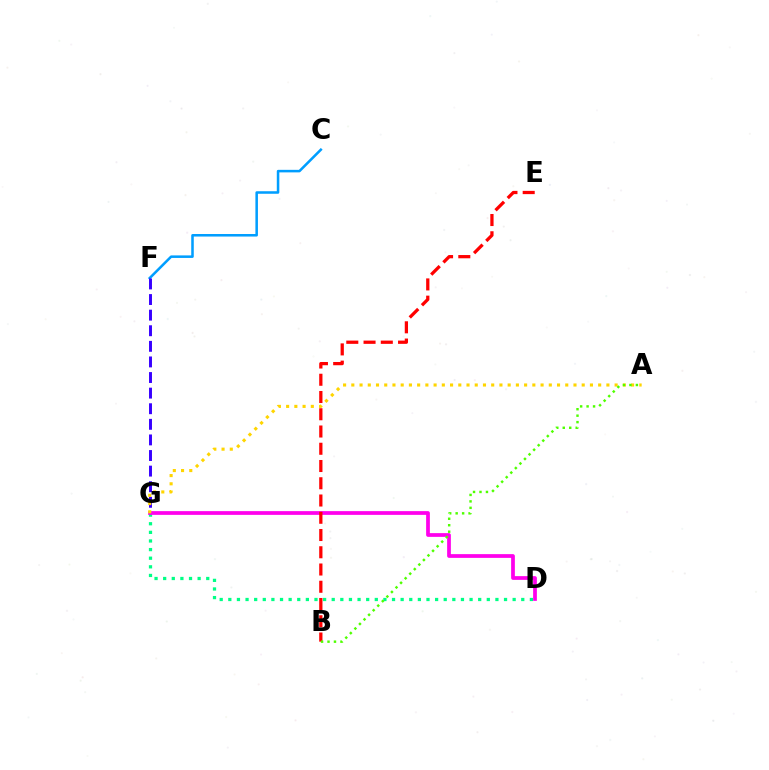{('C', 'F'): [{'color': '#009eff', 'line_style': 'solid', 'thickness': 1.83}], ('D', 'G'): [{'color': '#00ff86', 'line_style': 'dotted', 'thickness': 2.34}, {'color': '#ff00ed', 'line_style': 'solid', 'thickness': 2.69}], ('F', 'G'): [{'color': '#3700ff', 'line_style': 'dashed', 'thickness': 2.12}], ('A', 'G'): [{'color': '#ffd500', 'line_style': 'dotted', 'thickness': 2.24}], ('B', 'E'): [{'color': '#ff0000', 'line_style': 'dashed', 'thickness': 2.34}], ('A', 'B'): [{'color': '#4fff00', 'line_style': 'dotted', 'thickness': 1.76}]}